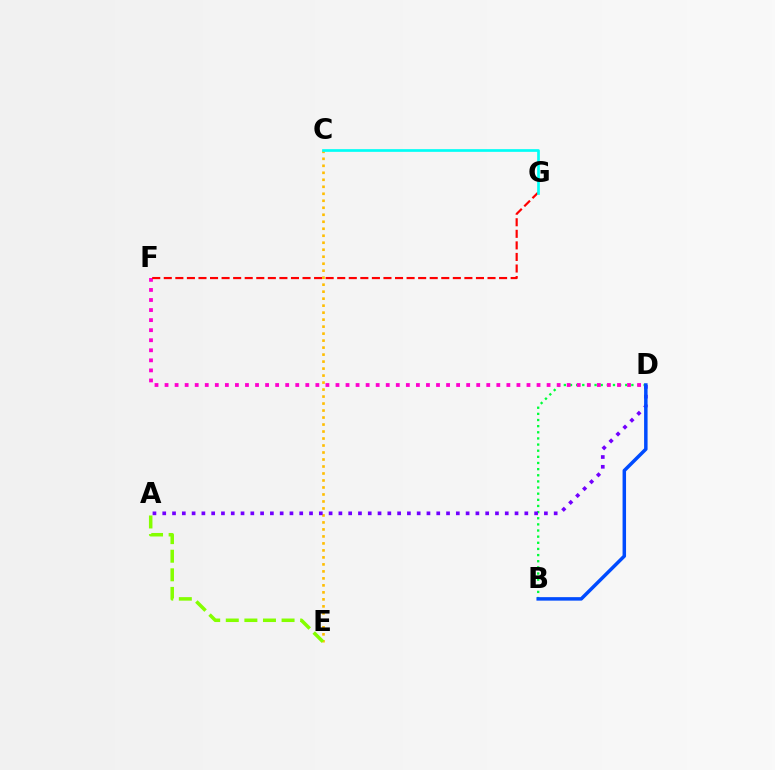{('B', 'D'): [{'color': '#00ff39', 'line_style': 'dotted', 'thickness': 1.67}, {'color': '#004bff', 'line_style': 'solid', 'thickness': 2.51}], ('D', 'F'): [{'color': '#ff00cf', 'line_style': 'dotted', 'thickness': 2.73}], ('C', 'E'): [{'color': '#ffbd00', 'line_style': 'dotted', 'thickness': 1.9}], ('F', 'G'): [{'color': '#ff0000', 'line_style': 'dashed', 'thickness': 1.57}], ('A', 'E'): [{'color': '#84ff00', 'line_style': 'dashed', 'thickness': 2.53}], ('A', 'D'): [{'color': '#7200ff', 'line_style': 'dotted', 'thickness': 2.66}], ('C', 'G'): [{'color': '#00fff6', 'line_style': 'solid', 'thickness': 1.94}]}